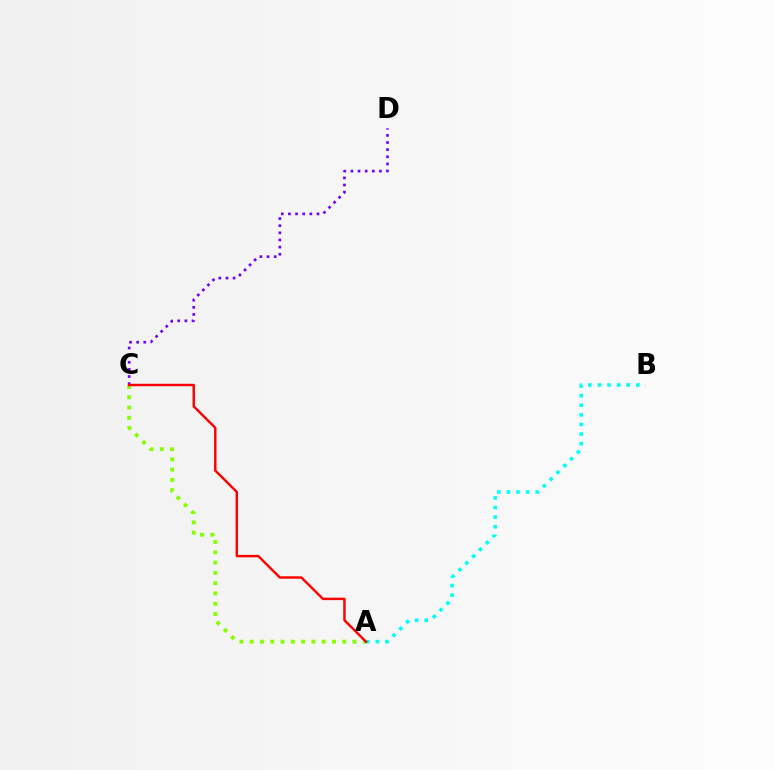{('A', 'C'): [{'color': '#84ff00', 'line_style': 'dotted', 'thickness': 2.8}, {'color': '#ff0000', 'line_style': 'solid', 'thickness': 1.76}], ('A', 'B'): [{'color': '#00fff6', 'line_style': 'dotted', 'thickness': 2.61}], ('C', 'D'): [{'color': '#7200ff', 'line_style': 'dotted', 'thickness': 1.94}]}